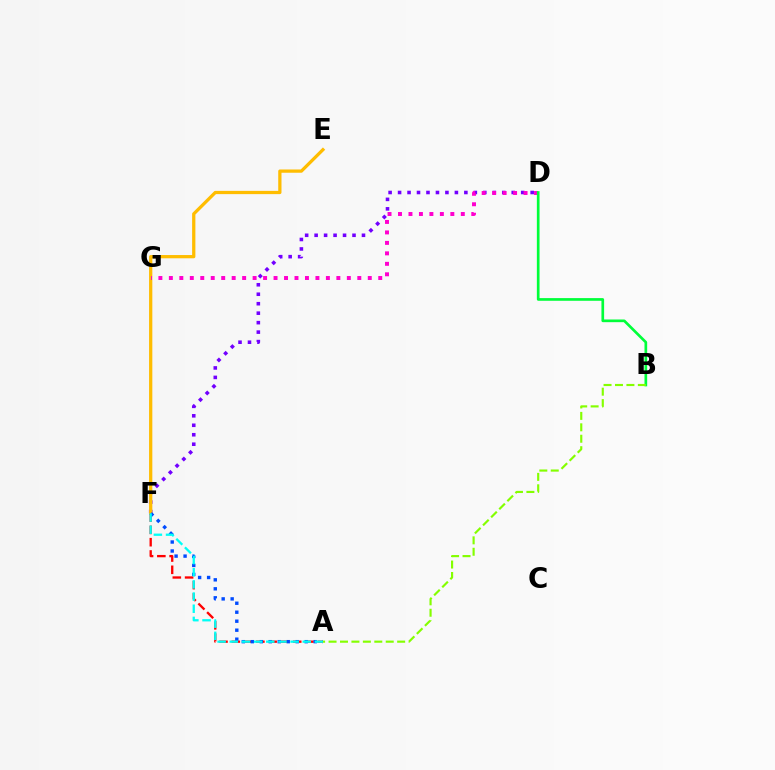{('A', 'F'): [{'color': '#ff0000', 'line_style': 'dashed', 'thickness': 1.67}, {'color': '#004bff', 'line_style': 'dotted', 'thickness': 2.44}, {'color': '#00fff6', 'line_style': 'dashed', 'thickness': 1.65}], ('D', 'F'): [{'color': '#7200ff', 'line_style': 'dotted', 'thickness': 2.57}], ('E', 'F'): [{'color': '#ffbd00', 'line_style': 'solid', 'thickness': 2.34}], ('D', 'G'): [{'color': '#ff00cf', 'line_style': 'dotted', 'thickness': 2.84}], ('B', 'D'): [{'color': '#00ff39', 'line_style': 'solid', 'thickness': 1.93}], ('A', 'B'): [{'color': '#84ff00', 'line_style': 'dashed', 'thickness': 1.55}]}